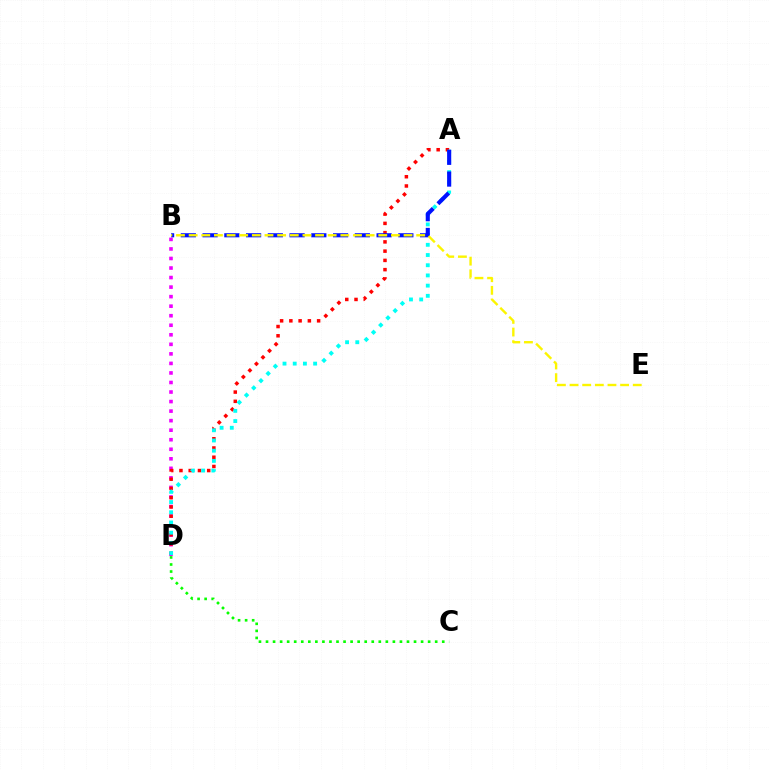{('B', 'D'): [{'color': '#ee00ff', 'line_style': 'dotted', 'thickness': 2.59}], ('A', 'D'): [{'color': '#ff0000', 'line_style': 'dotted', 'thickness': 2.51}, {'color': '#00fff6', 'line_style': 'dotted', 'thickness': 2.77}], ('A', 'B'): [{'color': '#0010ff', 'line_style': 'dashed', 'thickness': 2.95}], ('C', 'D'): [{'color': '#08ff00', 'line_style': 'dotted', 'thickness': 1.92}], ('B', 'E'): [{'color': '#fcf500', 'line_style': 'dashed', 'thickness': 1.72}]}